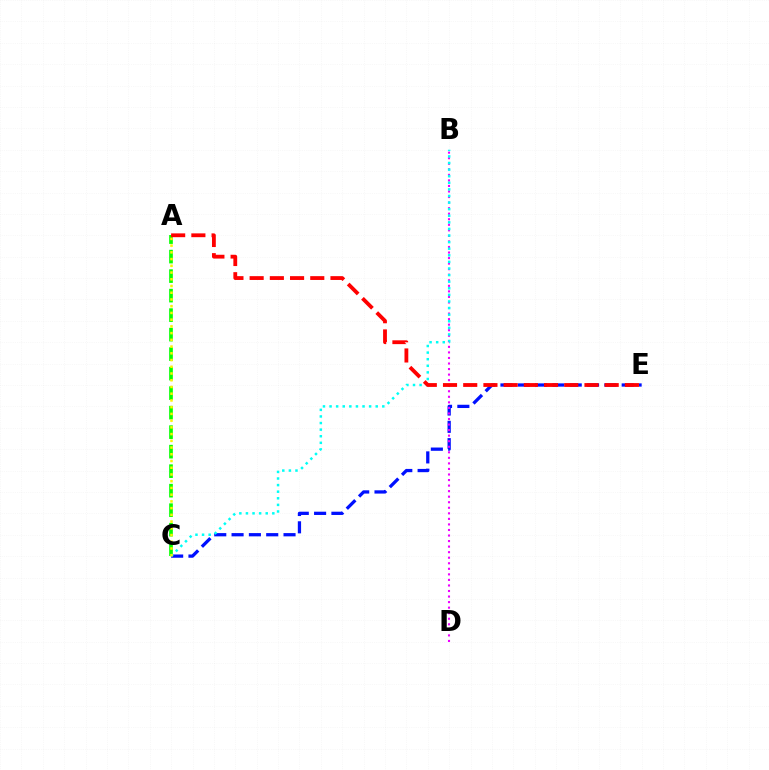{('A', 'C'): [{'color': '#08ff00', 'line_style': 'dashed', 'thickness': 2.65}, {'color': '#fcf500', 'line_style': 'dotted', 'thickness': 1.83}], ('C', 'E'): [{'color': '#0010ff', 'line_style': 'dashed', 'thickness': 2.35}], ('B', 'D'): [{'color': '#ee00ff', 'line_style': 'dotted', 'thickness': 1.51}], ('B', 'C'): [{'color': '#00fff6', 'line_style': 'dotted', 'thickness': 1.79}], ('A', 'E'): [{'color': '#ff0000', 'line_style': 'dashed', 'thickness': 2.75}]}